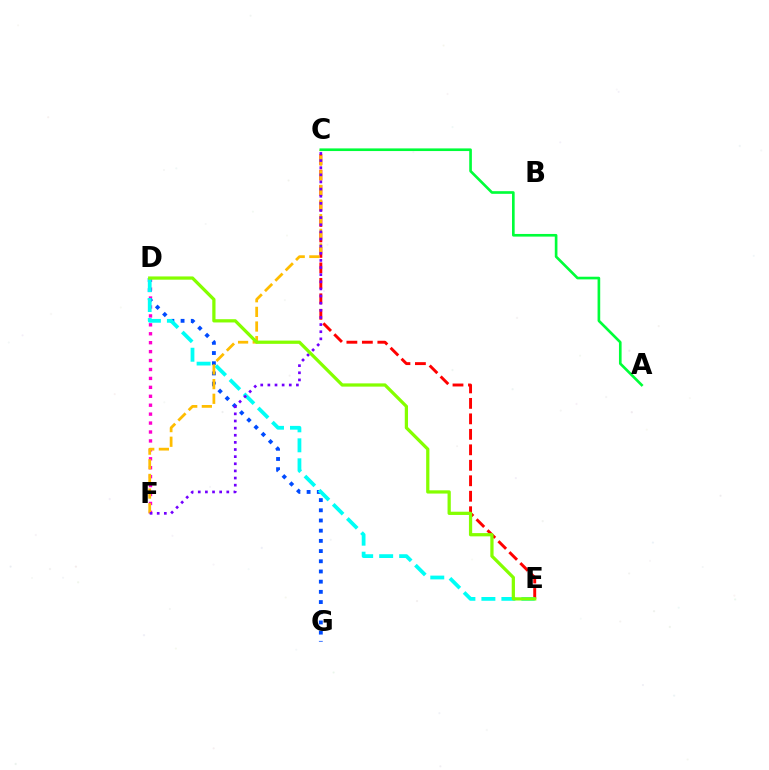{('D', 'F'): [{'color': '#ff00cf', 'line_style': 'dotted', 'thickness': 2.43}], ('C', 'E'): [{'color': '#ff0000', 'line_style': 'dashed', 'thickness': 2.1}], ('D', 'G'): [{'color': '#004bff', 'line_style': 'dotted', 'thickness': 2.77}], ('D', 'E'): [{'color': '#00fff6', 'line_style': 'dashed', 'thickness': 2.72}, {'color': '#84ff00', 'line_style': 'solid', 'thickness': 2.34}], ('C', 'F'): [{'color': '#ffbd00', 'line_style': 'dashed', 'thickness': 1.99}, {'color': '#7200ff', 'line_style': 'dotted', 'thickness': 1.94}], ('A', 'C'): [{'color': '#00ff39', 'line_style': 'solid', 'thickness': 1.91}]}